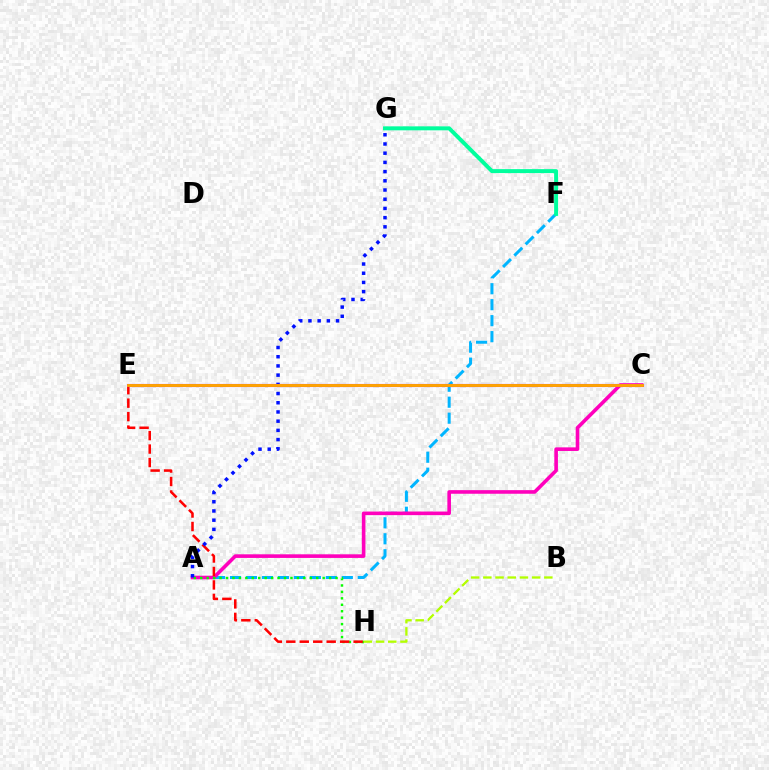{('A', 'F'): [{'color': '#00b5ff', 'line_style': 'dashed', 'thickness': 2.17}], ('A', 'C'): [{'color': '#ff00bd', 'line_style': 'solid', 'thickness': 2.6}], ('A', 'H'): [{'color': '#08ff00', 'line_style': 'dotted', 'thickness': 1.75}], ('E', 'H'): [{'color': '#ff0000', 'line_style': 'dashed', 'thickness': 1.83}], ('A', 'G'): [{'color': '#0010ff', 'line_style': 'dotted', 'thickness': 2.5}], ('C', 'E'): [{'color': '#9b00ff', 'line_style': 'solid', 'thickness': 2.24}, {'color': '#ffa500', 'line_style': 'solid', 'thickness': 2.09}], ('F', 'G'): [{'color': '#00ff9d', 'line_style': 'solid', 'thickness': 2.86}], ('B', 'H'): [{'color': '#b3ff00', 'line_style': 'dashed', 'thickness': 1.66}]}